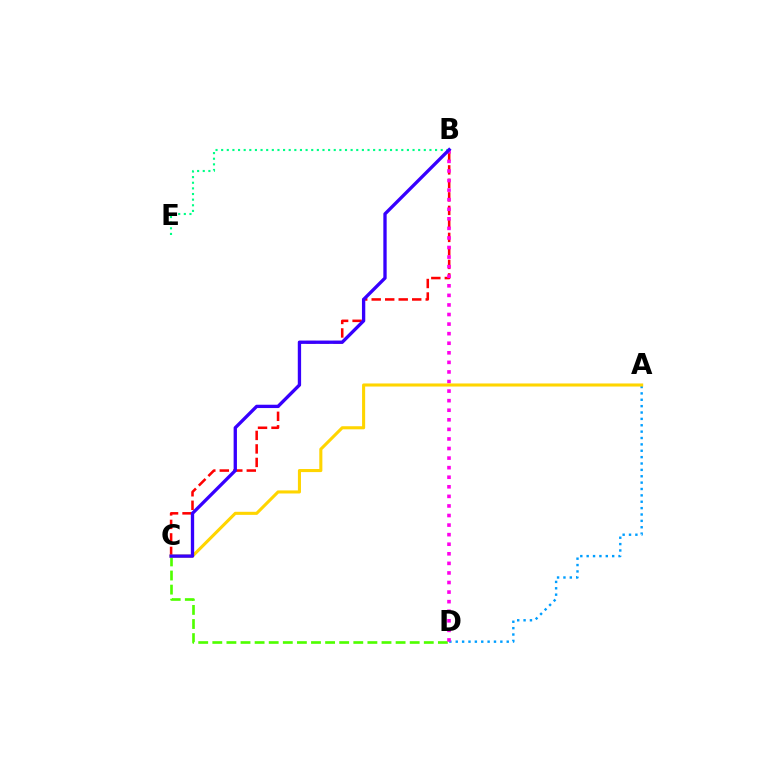{('A', 'D'): [{'color': '#009eff', 'line_style': 'dotted', 'thickness': 1.73}], ('C', 'D'): [{'color': '#4fff00', 'line_style': 'dashed', 'thickness': 1.92}], ('B', 'C'): [{'color': '#ff0000', 'line_style': 'dashed', 'thickness': 1.83}, {'color': '#3700ff', 'line_style': 'solid', 'thickness': 2.39}], ('B', 'D'): [{'color': '#ff00ed', 'line_style': 'dotted', 'thickness': 2.6}], ('A', 'C'): [{'color': '#ffd500', 'line_style': 'solid', 'thickness': 2.22}], ('B', 'E'): [{'color': '#00ff86', 'line_style': 'dotted', 'thickness': 1.53}]}